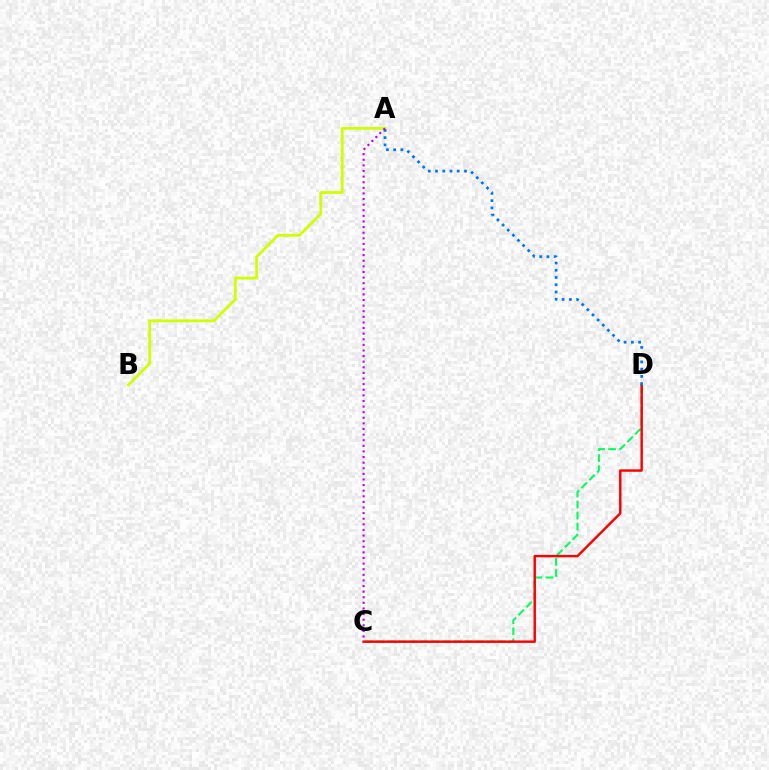{('A', 'B'): [{'color': '#d1ff00', 'line_style': 'solid', 'thickness': 2.01}], ('C', 'D'): [{'color': '#00ff5c', 'line_style': 'dashed', 'thickness': 1.5}, {'color': '#ff0000', 'line_style': 'solid', 'thickness': 1.76}], ('A', 'D'): [{'color': '#0074ff', 'line_style': 'dotted', 'thickness': 1.97}], ('A', 'C'): [{'color': '#b900ff', 'line_style': 'dotted', 'thickness': 1.52}]}